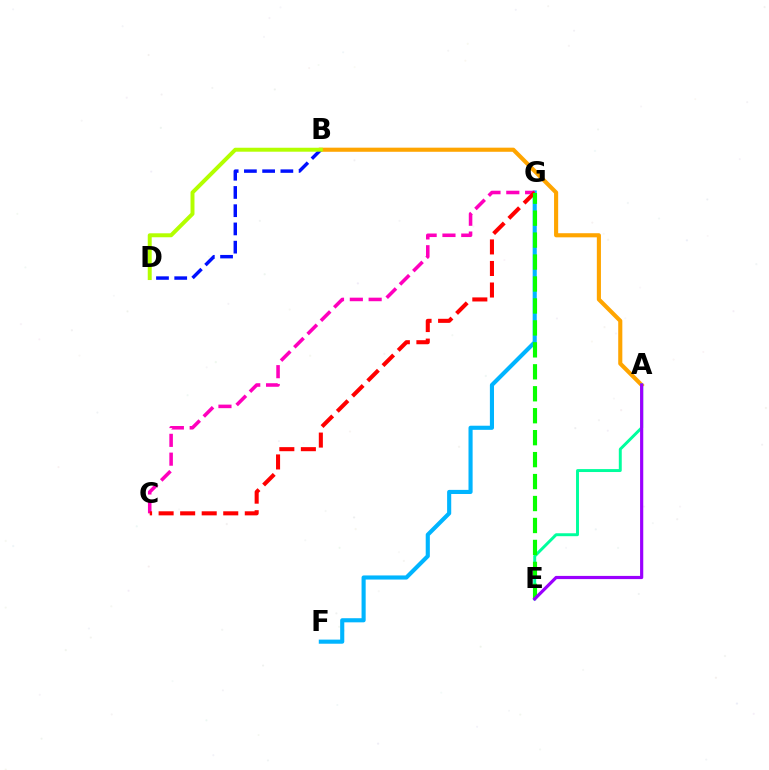{('F', 'G'): [{'color': '#00b5ff', 'line_style': 'solid', 'thickness': 2.96}], ('A', 'B'): [{'color': '#ffa500', 'line_style': 'solid', 'thickness': 2.96}], ('B', 'D'): [{'color': '#0010ff', 'line_style': 'dashed', 'thickness': 2.48}, {'color': '#b3ff00', 'line_style': 'solid', 'thickness': 2.85}], ('C', 'G'): [{'color': '#ff00bd', 'line_style': 'dashed', 'thickness': 2.56}, {'color': '#ff0000', 'line_style': 'dashed', 'thickness': 2.93}], ('A', 'E'): [{'color': '#00ff9d', 'line_style': 'solid', 'thickness': 2.11}, {'color': '#9b00ff', 'line_style': 'solid', 'thickness': 2.29}], ('E', 'G'): [{'color': '#08ff00', 'line_style': 'dashed', 'thickness': 2.98}]}